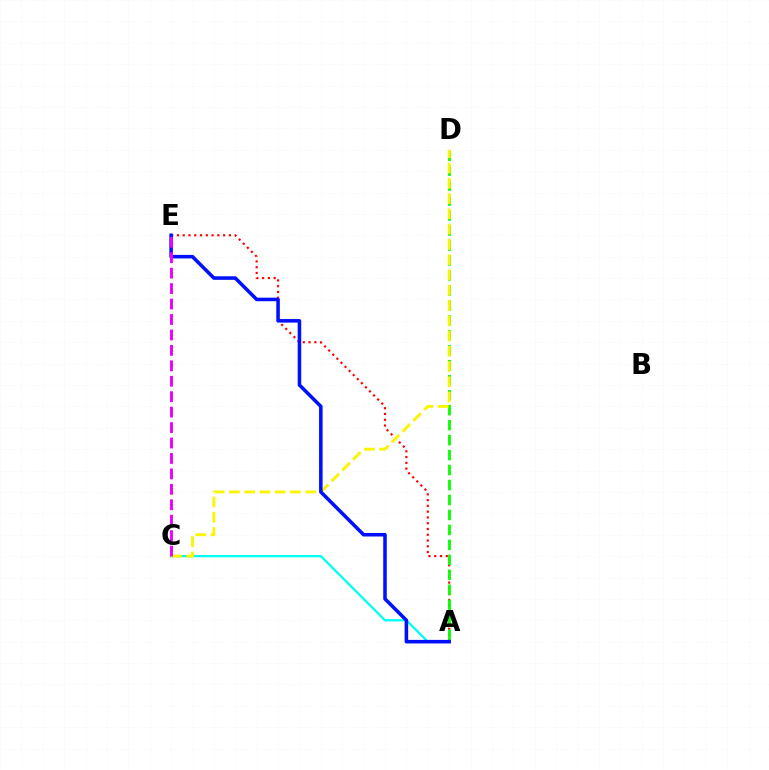{('A', 'E'): [{'color': '#ff0000', 'line_style': 'dotted', 'thickness': 1.57}, {'color': '#0010ff', 'line_style': 'solid', 'thickness': 2.55}], ('A', 'C'): [{'color': '#00fff6', 'line_style': 'solid', 'thickness': 1.65}], ('A', 'D'): [{'color': '#08ff00', 'line_style': 'dashed', 'thickness': 2.03}], ('C', 'D'): [{'color': '#fcf500', 'line_style': 'dashed', 'thickness': 2.07}], ('C', 'E'): [{'color': '#ee00ff', 'line_style': 'dashed', 'thickness': 2.1}]}